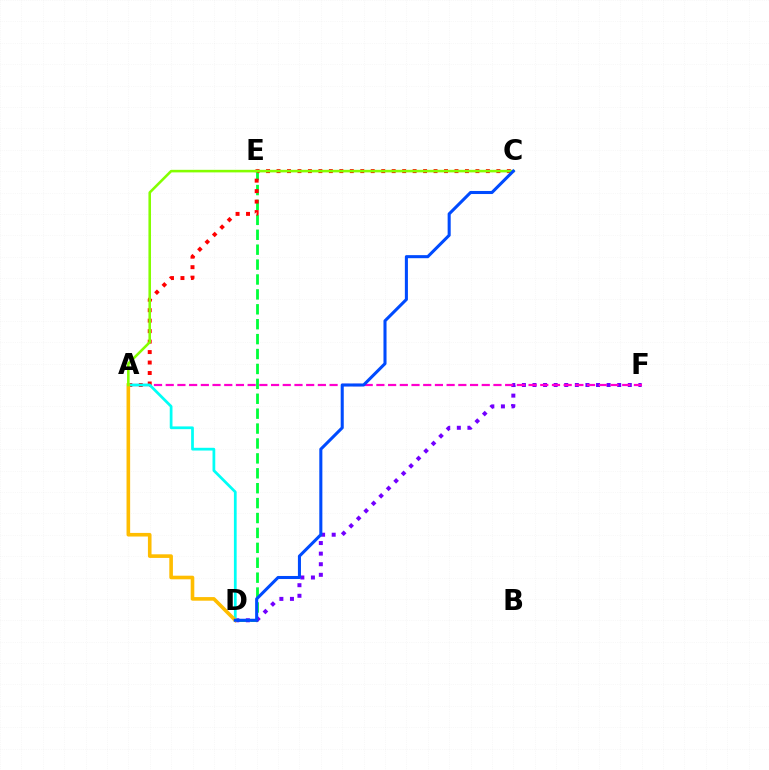{('D', 'E'): [{'color': '#00ff39', 'line_style': 'dashed', 'thickness': 2.03}], ('D', 'F'): [{'color': '#7200ff', 'line_style': 'dotted', 'thickness': 2.88}], ('A', 'C'): [{'color': '#ff0000', 'line_style': 'dotted', 'thickness': 2.84}, {'color': '#84ff00', 'line_style': 'solid', 'thickness': 1.85}], ('A', 'F'): [{'color': '#ff00cf', 'line_style': 'dashed', 'thickness': 1.59}], ('A', 'D'): [{'color': '#00fff6', 'line_style': 'solid', 'thickness': 1.98}, {'color': '#ffbd00', 'line_style': 'solid', 'thickness': 2.6}], ('C', 'D'): [{'color': '#004bff', 'line_style': 'solid', 'thickness': 2.2}]}